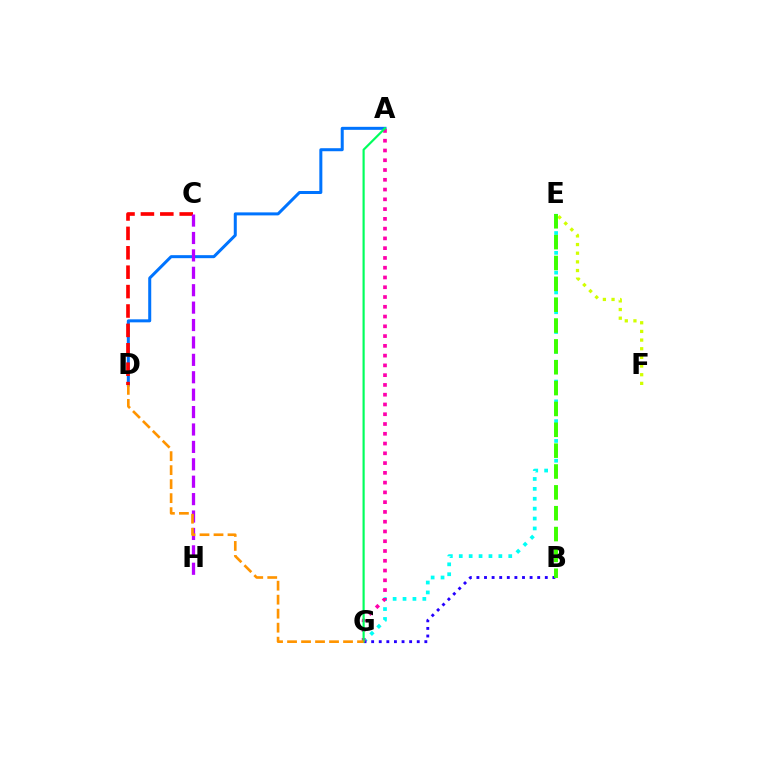{('A', 'D'): [{'color': '#0074ff', 'line_style': 'solid', 'thickness': 2.17}], ('C', 'D'): [{'color': '#ff0000', 'line_style': 'dashed', 'thickness': 2.64}], ('E', 'G'): [{'color': '#00fff6', 'line_style': 'dotted', 'thickness': 2.69}], ('E', 'F'): [{'color': '#d1ff00', 'line_style': 'dotted', 'thickness': 2.35}], ('C', 'H'): [{'color': '#b900ff', 'line_style': 'dashed', 'thickness': 2.37}], ('B', 'G'): [{'color': '#2500ff', 'line_style': 'dotted', 'thickness': 2.06}], ('A', 'G'): [{'color': '#ff00ac', 'line_style': 'dotted', 'thickness': 2.65}, {'color': '#00ff5c', 'line_style': 'solid', 'thickness': 1.56}], ('B', 'E'): [{'color': '#3dff00', 'line_style': 'dashed', 'thickness': 2.83}], ('D', 'G'): [{'color': '#ff9400', 'line_style': 'dashed', 'thickness': 1.9}]}